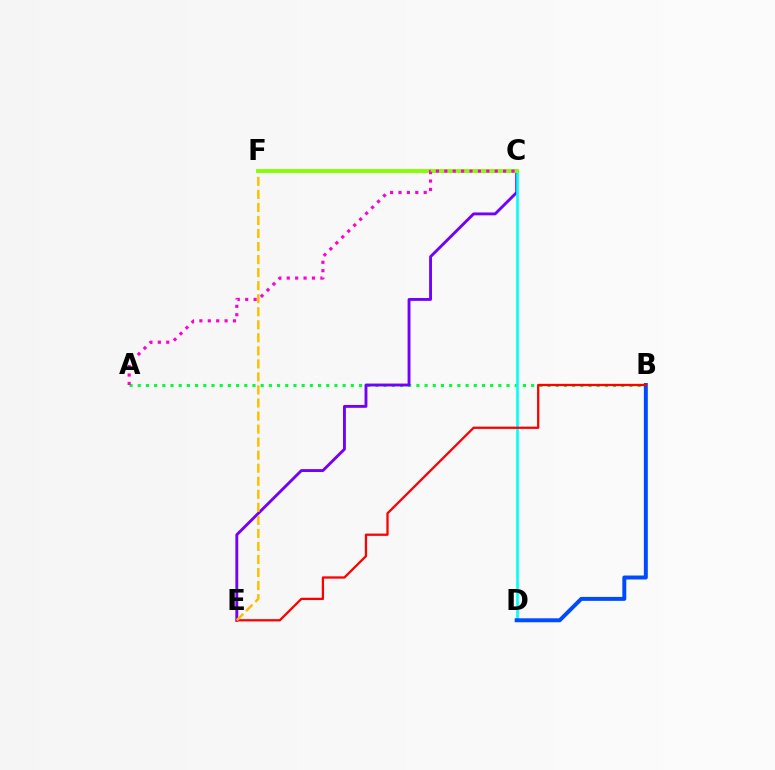{('A', 'B'): [{'color': '#00ff39', 'line_style': 'dotted', 'thickness': 2.23}], ('C', 'E'): [{'color': '#7200ff', 'line_style': 'solid', 'thickness': 2.06}], ('C', 'D'): [{'color': '#00fff6', 'line_style': 'solid', 'thickness': 1.89}], ('B', 'D'): [{'color': '#004bff', 'line_style': 'solid', 'thickness': 2.85}], ('B', 'E'): [{'color': '#ff0000', 'line_style': 'solid', 'thickness': 1.64}], ('E', 'F'): [{'color': '#ffbd00', 'line_style': 'dashed', 'thickness': 1.77}], ('C', 'F'): [{'color': '#84ff00', 'line_style': 'solid', 'thickness': 2.78}], ('A', 'C'): [{'color': '#ff00cf', 'line_style': 'dotted', 'thickness': 2.28}]}